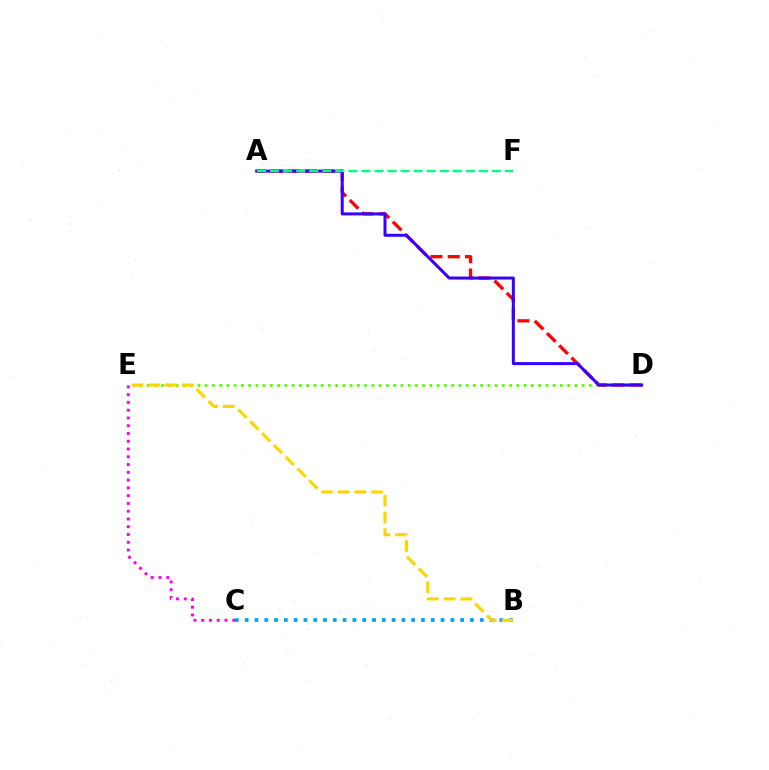{('D', 'E'): [{'color': '#4fff00', 'line_style': 'dotted', 'thickness': 1.97}], ('B', 'C'): [{'color': '#009eff', 'line_style': 'dotted', 'thickness': 2.66}], ('A', 'D'): [{'color': '#ff0000', 'line_style': 'dashed', 'thickness': 2.36}, {'color': '#3700ff', 'line_style': 'solid', 'thickness': 2.16}], ('C', 'E'): [{'color': '#ff00ed', 'line_style': 'dotted', 'thickness': 2.11}], ('A', 'F'): [{'color': '#00ff86', 'line_style': 'dashed', 'thickness': 1.77}], ('B', 'E'): [{'color': '#ffd500', 'line_style': 'dashed', 'thickness': 2.27}]}